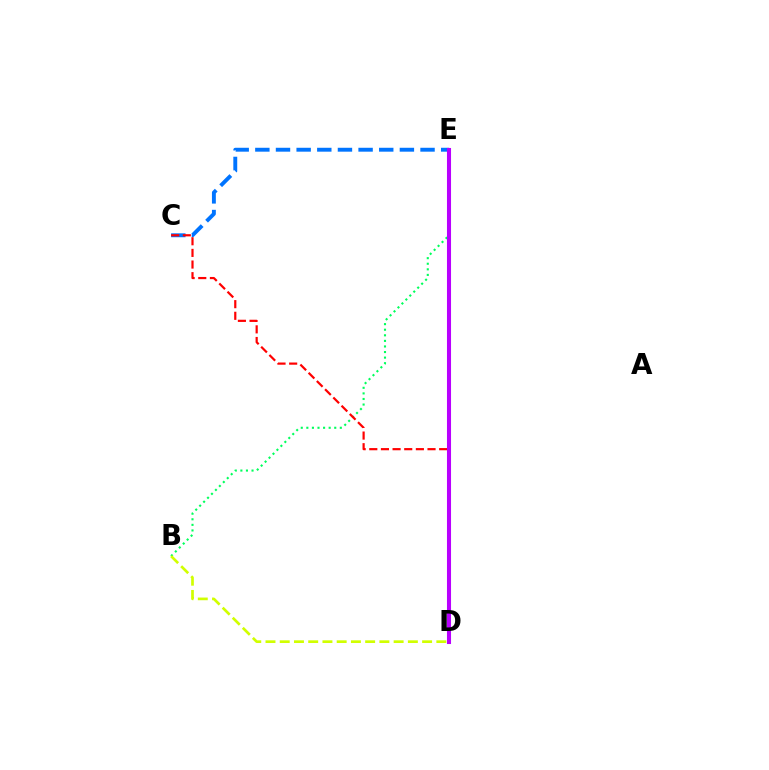{('C', 'E'): [{'color': '#0074ff', 'line_style': 'dashed', 'thickness': 2.8}], ('B', 'E'): [{'color': '#00ff5c', 'line_style': 'dotted', 'thickness': 1.52}], ('B', 'D'): [{'color': '#d1ff00', 'line_style': 'dashed', 'thickness': 1.93}], ('C', 'D'): [{'color': '#ff0000', 'line_style': 'dashed', 'thickness': 1.58}], ('D', 'E'): [{'color': '#b900ff', 'line_style': 'solid', 'thickness': 2.93}]}